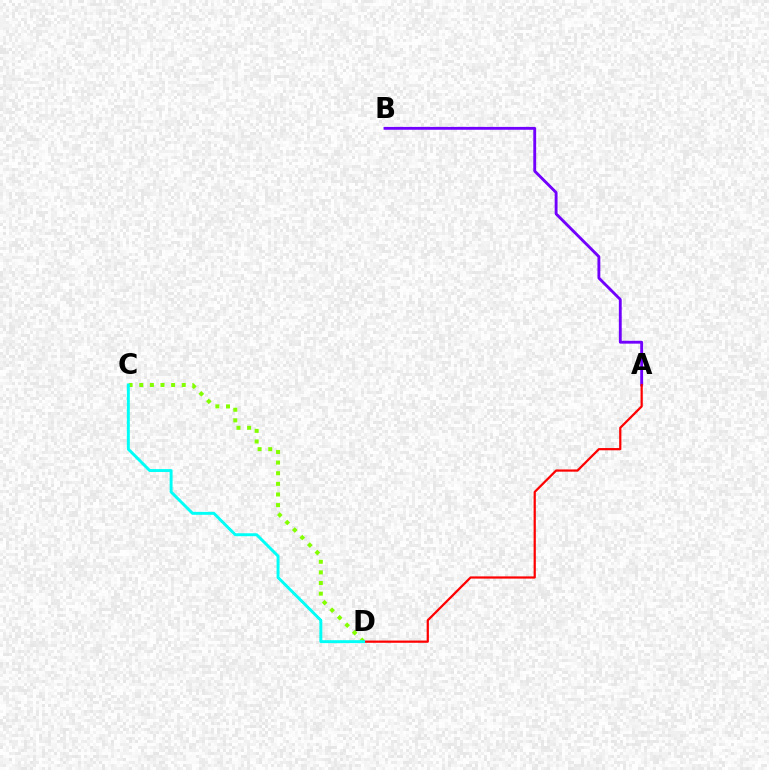{('C', 'D'): [{'color': '#84ff00', 'line_style': 'dotted', 'thickness': 2.89}, {'color': '#00fff6', 'line_style': 'solid', 'thickness': 2.11}], ('A', 'B'): [{'color': '#7200ff', 'line_style': 'solid', 'thickness': 2.06}], ('A', 'D'): [{'color': '#ff0000', 'line_style': 'solid', 'thickness': 1.6}]}